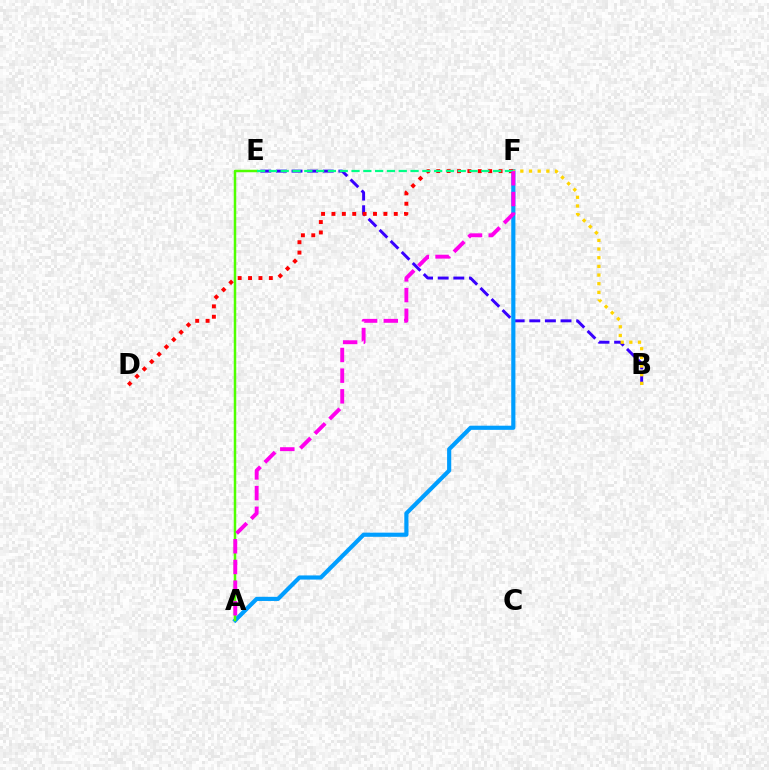{('B', 'E'): [{'color': '#3700ff', 'line_style': 'dashed', 'thickness': 2.12}], ('A', 'F'): [{'color': '#009eff', 'line_style': 'solid', 'thickness': 2.99}, {'color': '#ff00ed', 'line_style': 'dashed', 'thickness': 2.81}], ('B', 'F'): [{'color': '#ffd500', 'line_style': 'dotted', 'thickness': 2.35}], ('D', 'F'): [{'color': '#ff0000', 'line_style': 'dotted', 'thickness': 2.82}], ('A', 'E'): [{'color': '#4fff00', 'line_style': 'solid', 'thickness': 1.79}], ('E', 'F'): [{'color': '#00ff86', 'line_style': 'dashed', 'thickness': 1.6}]}